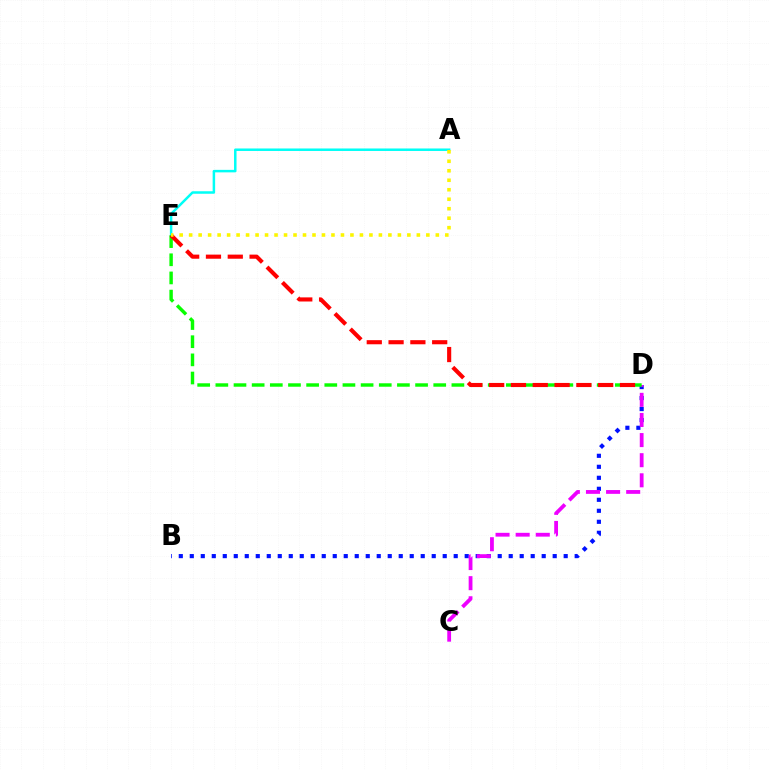{('B', 'D'): [{'color': '#0010ff', 'line_style': 'dotted', 'thickness': 2.99}], ('C', 'D'): [{'color': '#ee00ff', 'line_style': 'dashed', 'thickness': 2.73}], ('A', 'E'): [{'color': '#00fff6', 'line_style': 'solid', 'thickness': 1.8}, {'color': '#fcf500', 'line_style': 'dotted', 'thickness': 2.58}], ('D', 'E'): [{'color': '#08ff00', 'line_style': 'dashed', 'thickness': 2.47}, {'color': '#ff0000', 'line_style': 'dashed', 'thickness': 2.96}]}